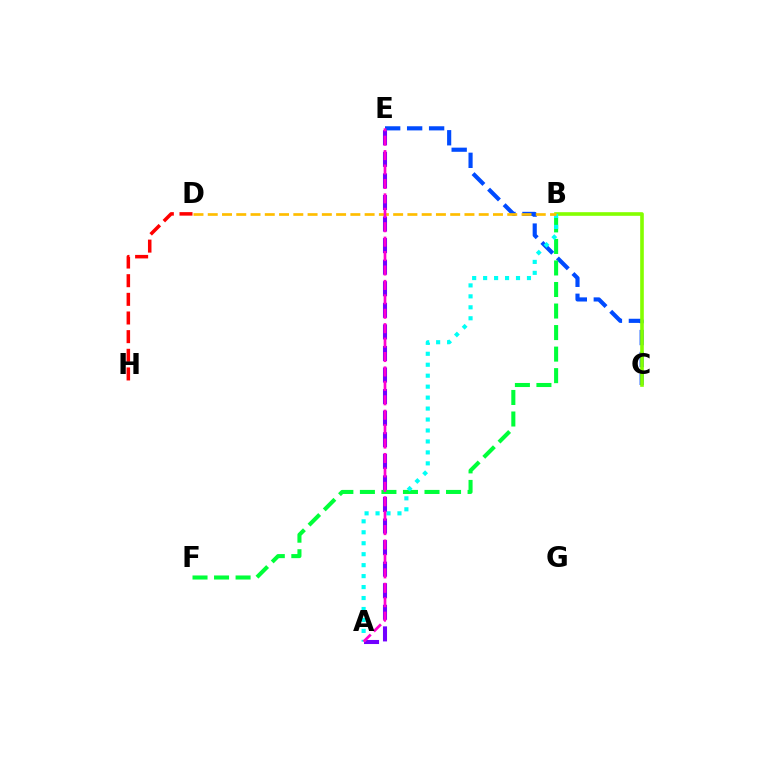{('C', 'E'): [{'color': '#004bff', 'line_style': 'dashed', 'thickness': 2.99}], ('D', 'H'): [{'color': '#ff0000', 'line_style': 'dashed', 'thickness': 2.53}], ('B', 'C'): [{'color': '#84ff00', 'line_style': 'solid', 'thickness': 2.62}], ('A', 'E'): [{'color': '#7200ff', 'line_style': 'dashed', 'thickness': 2.93}, {'color': '#ff00cf', 'line_style': 'dashed', 'thickness': 1.96}], ('B', 'F'): [{'color': '#00ff39', 'line_style': 'dashed', 'thickness': 2.93}], ('A', 'B'): [{'color': '#00fff6', 'line_style': 'dotted', 'thickness': 2.98}], ('B', 'D'): [{'color': '#ffbd00', 'line_style': 'dashed', 'thickness': 1.94}]}